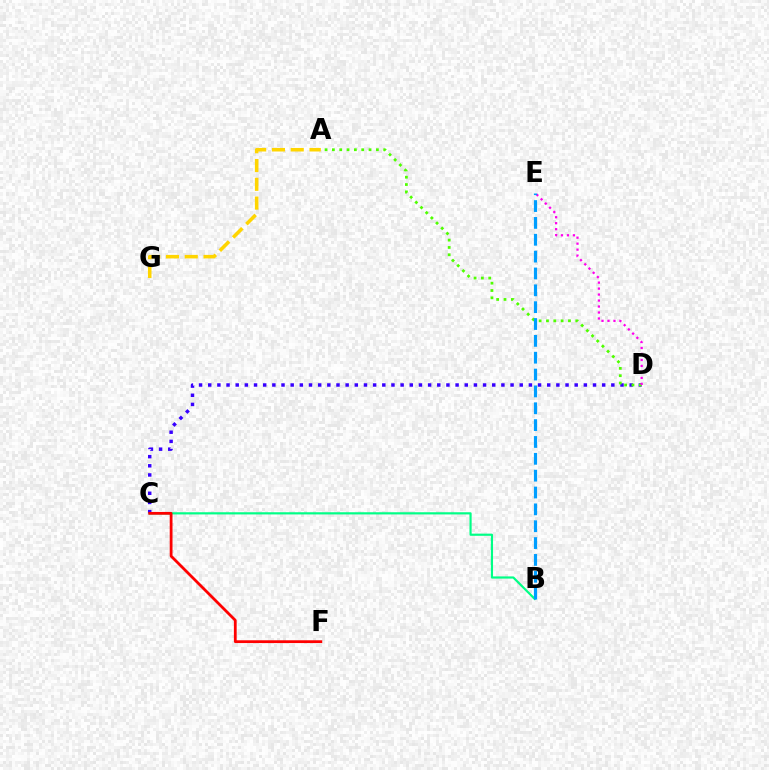{('C', 'D'): [{'color': '#3700ff', 'line_style': 'dotted', 'thickness': 2.49}], ('B', 'C'): [{'color': '#00ff86', 'line_style': 'solid', 'thickness': 1.57}], ('A', 'G'): [{'color': '#ffd500', 'line_style': 'dashed', 'thickness': 2.55}], ('A', 'D'): [{'color': '#4fff00', 'line_style': 'dotted', 'thickness': 1.99}], ('C', 'F'): [{'color': '#ff0000', 'line_style': 'solid', 'thickness': 2.0}], ('D', 'E'): [{'color': '#ff00ed', 'line_style': 'dotted', 'thickness': 1.62}], ('B', 'E'): [{'color': '#009eff', 'line_style': 'dashed', 'thickness': 2.29}]}